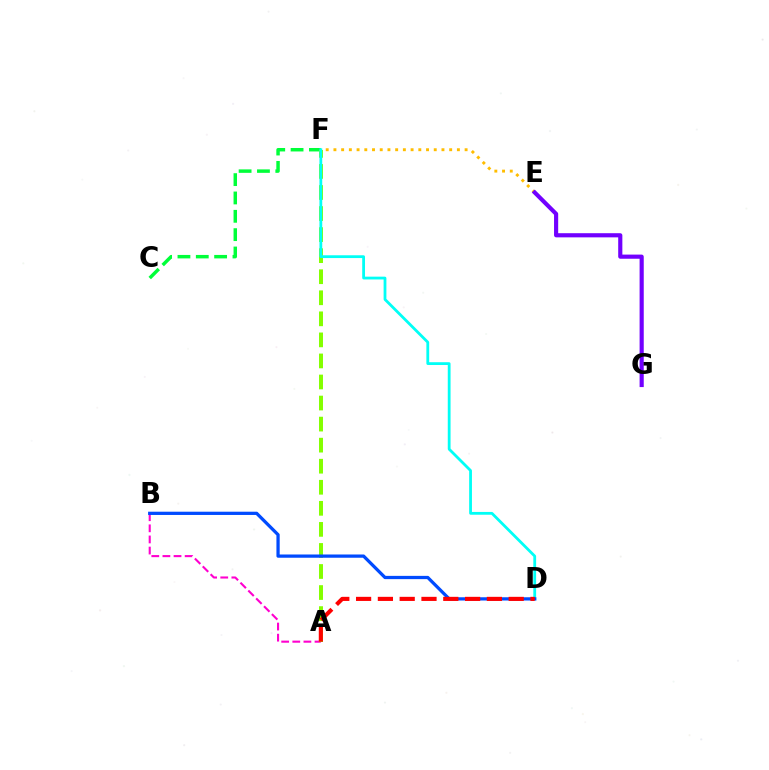{('E', 'F'): [{'color': '#ffbd00', 'line_style': 'dotted', 'thickness': 2.1}], ('A', 'B'): [{'color': '#ff00cf', 'line_style': 'dashed', 'thickness': 1.51}], ('C', 'F'): [{'color': '#00ff39', 'line_style': 'dashed', 'thickness': 2.49}], ('A', 'F'): [{'color': '#84ff00', 'line_style': 'dashed', 'thickness': 2.86}], ('D', 'F'): [{'color': '#00fff6', 'line_style': 'solid', 'thickness': 2.01}], ('E', 'G'): [{'color': '#7200ff', 'line_style': 'solid', 'thickness': 2.99}], ('B', 'D'): [{'color': '#004bff', 'line_style': 'solid', 'thickness': 2.34}], ('A', 'D'): [{'color': '#ff0000', 'line_style': 'dashed', 'thickness': 2.96}]}